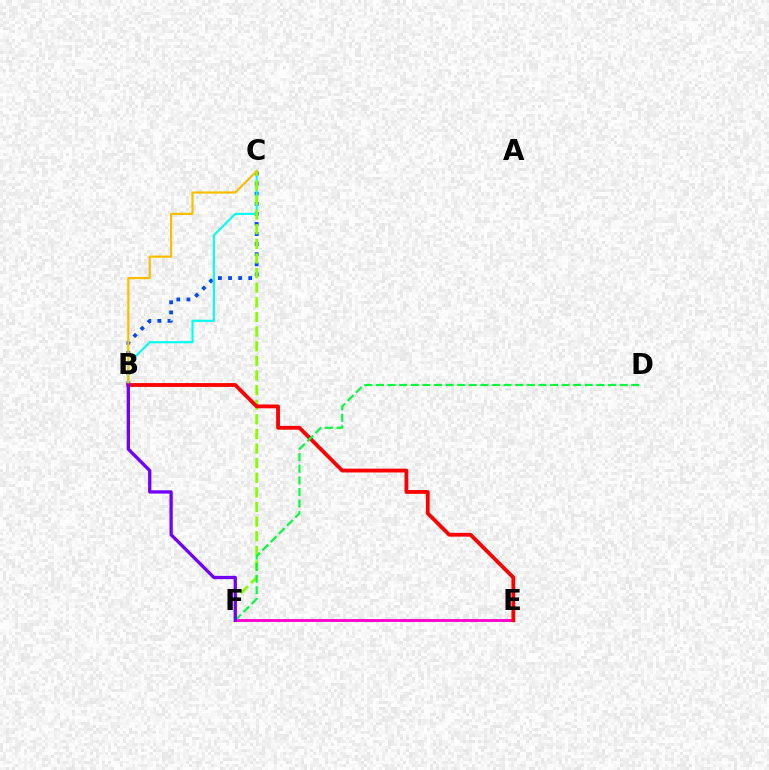{('B', 'C'): [{'color': '#004bff', 'line_style': 'dotted', 'thickness': 2.74}, {'color': '#00fff6', 'line_style': 'solid', 'thickness': 1.53}, {'color': '#ffbd00', 'line_style': 'solid', 'thickness': 1.59}], ('E', 'F'): [{'color': '#ff00cf', 'line_style': 'solid', 'thickness': 2.06}], ('C', 'F'): [{'color': '#84ff00', 'line_style': 'dashed', 'thickness': 1.99}], ('B', 'E'): [{'color': '#ff0000', 'line_style': 'solid', 'thickness': 2.75}], ('D', 'F'): [{'color': '#00ff39', 'line_style': 'dashed', 'thickness': 1.58}], ('B', 'F'): [{'color': '#7200ff', 'line_style': 'solid', 'thickness': 2.38}]}